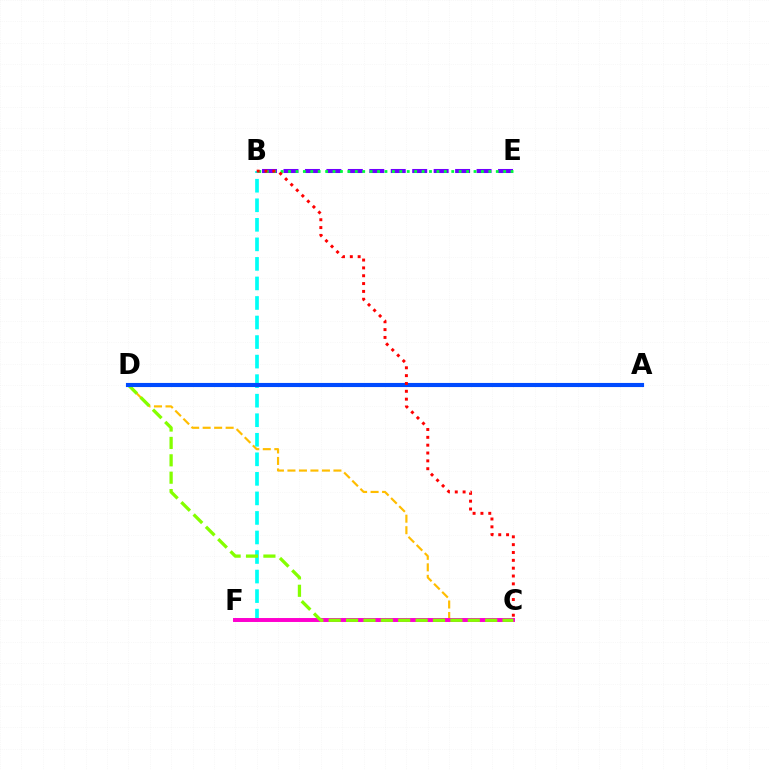{('C', 'D'): [{'color': '#ffbd00', 'line_style': 'dashed', 'thickness': 1.56}, {'color': '#84ff00', 'line_style': 'dashed', 'thickness': 2.36}], ('B', 'F'): [{'color': '#00fff6', 'line_style': 'dashed', 'thickness': 2.65}], ('B', 'E'): [{'color': '#7200ff', 'line_style': 'dashed', 'thickness': 2.91}, {'color': '#00ff39', 'line_style': 'dotted', 'thickness': 2.02}], ('C', 'F'): [{'color': '#ff00cf', 'line_style': 'solid', 'thickness': 2.84}], ('A', 'D'): [{'color': '#004bff', 'line_style': 'solid', 'thickness': 2.96}], ('B', 'C'): [{'color': '#ff0000', 'line_style': 'dotted', 'thickness': 2.13}]}